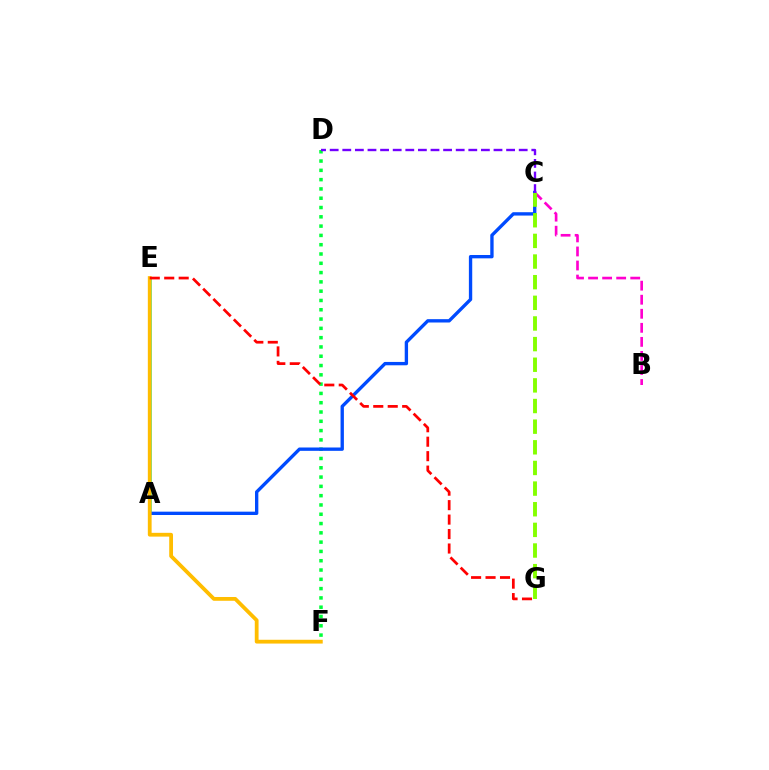{('D', 'F'): [{'color': '#00ff39', 'line_style': 'dotted', 'thickness': 2.53}], ('A', 'E'): [{'color': '#00fff6', 'line_style': 'solid', 'thickness': 2.09}], ('A', 'C'): [{'color': '#004bff', 'line_style': 'solid', 'thickness': 2.41}], ('B', 'C'): [{'color': '#ff00cf', 'line_style': 'dashed', 'thickness': 1.91}], ('C', 'D'): [{'color': '#7200ff', 'line_style': 'dashed', 'thickness': 1.71}], ('C', 'G'): [{'color': '#84ff00', 'line_style': 'dashed', 'thickness': 2.8}], ('E', 'F'): [{'color': '#ffbd00', 'line_style': 'solid', 'thickness': 2.73}], ('E', 'G'): [{'color': '#ff0000', 'line_style': 'dashed', 'thickness': 1.96}]}